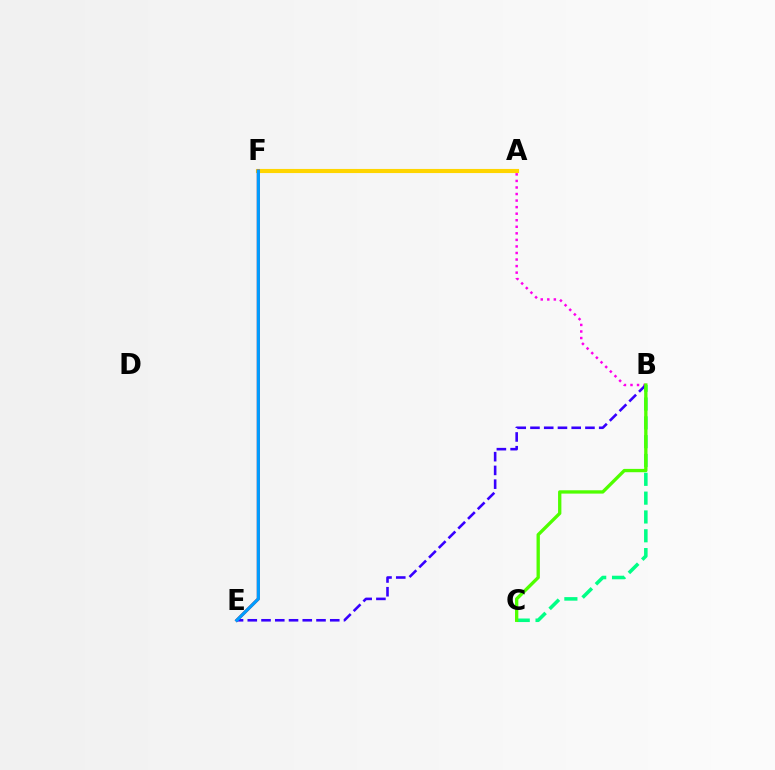{('B', 'C'): [{'color': '#00ff86', 'line_style': 'dashed', 'thickness': 2.56}, {'color': '#4fff00', 'line_style': 'solid', 'thickness': 2.39}], ('A', 'F'): [{'color': '#ffd500', 'line_style': 'solid', 'thickness': 2.96}], ('A', 'B'): [{'color': '#ff00ed', 'line_style': 'dotted', 'thickness': 1.78}], ('E', 'F'): [{'color': '#ff0000', 'line_style': 'solid', 'thickness': 2.16}, {'color': '#009eff', 'line_style': 'solid', 'thickness': 2.27}], ('B', 'E'): [{'color': '#3700ff', 'line_style': 'dashed', 'thickness': 1.87}]}